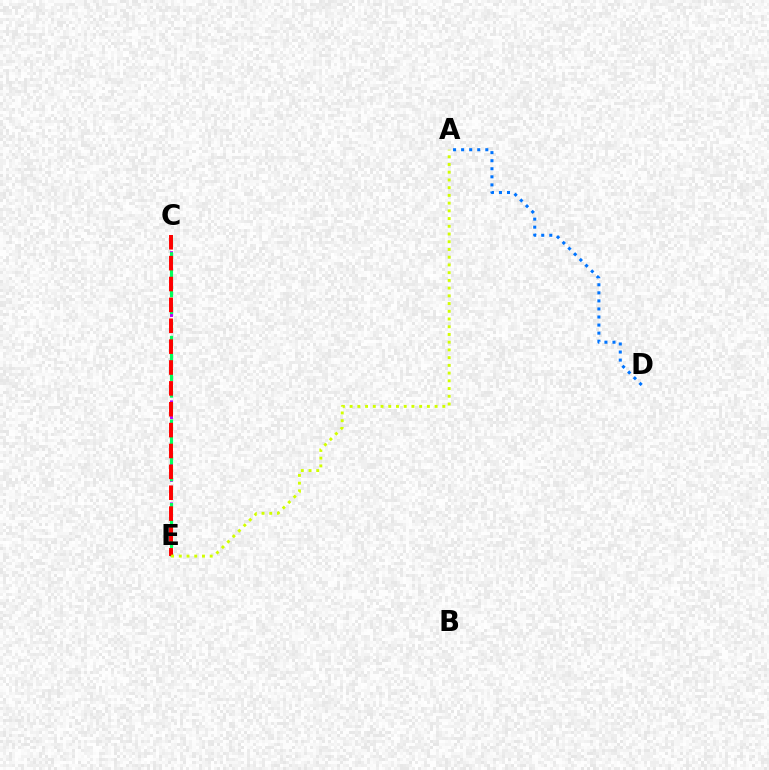{('C', 'E'): [{'color': '#b900ff', 'line_style': 'dotted', 'thickness': 2.13}, {'color': '#00ff5c', 'line_style': 'dashed', 'thickness': 2.27}, {'color': '#ff0000', 'line_style': 'dashed', 'thickness': 2.84}], ('A', 'D'): [{'color': '#0074ff', 'line_style': 'dotted', 'thickness': 2.19}], ('A', 'E'): [{'color': '#d1ff00', 'line_style': 'dotted', 'thickness': 2.1}]}